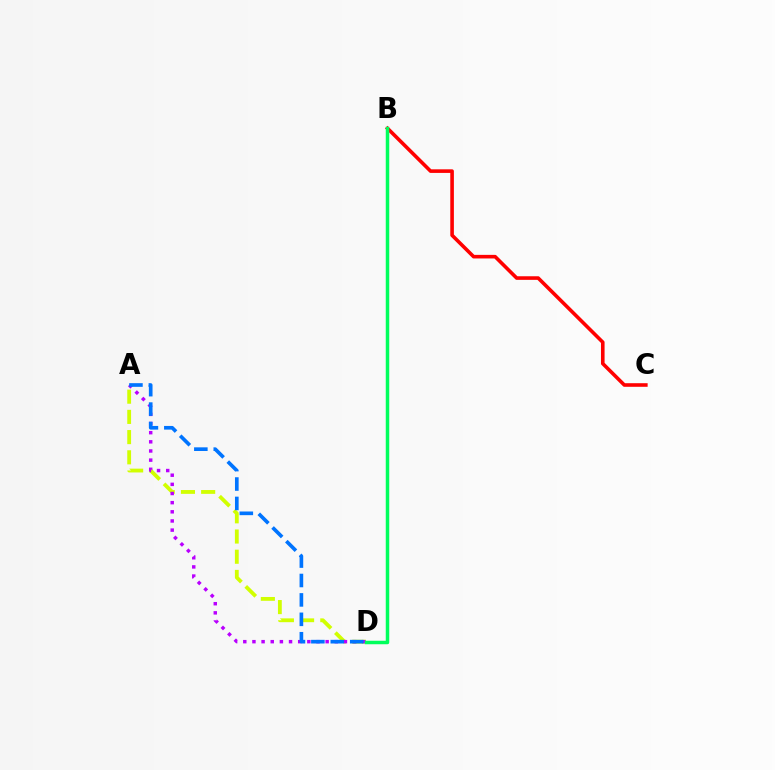{('B', 'C'): [{'color': '#ff0000', 'line_style': 'solid', 'thickness': 2.59}], ('A', 'D'): [{'color': '#d1ff00', 'line_style': 'dashed', 'thickness': 2.75}, {'color': '#b900ff', 'line_style': 'dotted', 'thickness': 2.49}, {'color': '#0074ff', 'line_style': 'dashed', 'thickness': 2.64}], ('B', 'D'): [{'color': '#00ff5c', 'line_style': 'solid', 'thickness': 2.51}]}